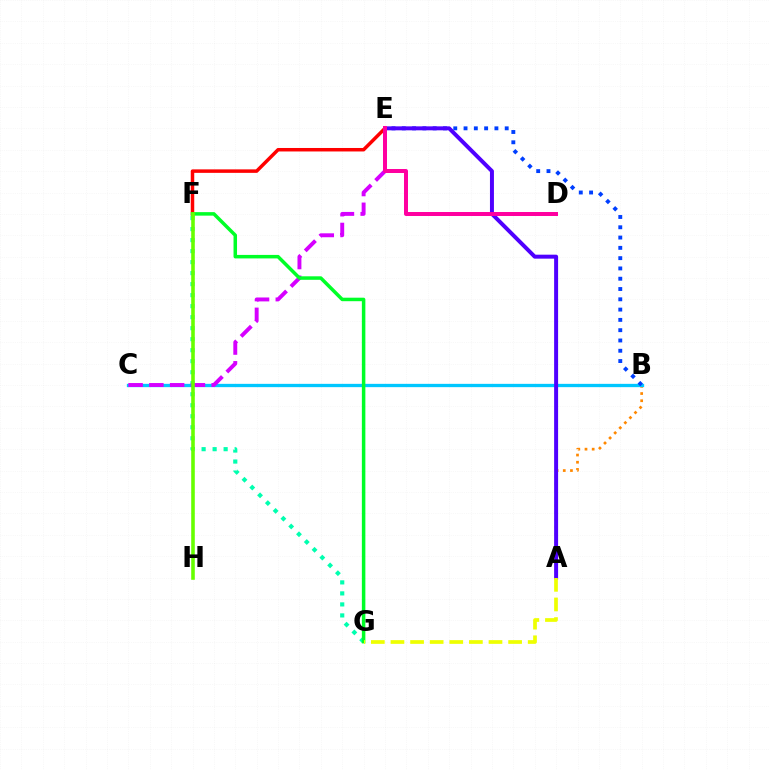{('F', 'G'): [{'color': '#00ffaf', 'line_style': 'dotted', 'thickness': 2.99}, {'color': '#00ff27', 'line_style': 'solid', 'thickness': 2.52}], ('A', 'B'): [{'color': '#ff8800', 'line_style': 'dotted', 'thickness': 1.95}], ('B', 'C'): [{'color': '#00c7ff', 'line_style': 'solid', 'thickness': 2.38}], ('E', 'F'): [{'color': '#ff0000', 'line_style': 'solid', 'thickness': 2.51}], ('C', 'E'): [{'color': '#d600ff', 'line_style': 'dashed', 'thickness': 2.82}], ('B', 'E'): [{'color': '#003fff', 'line_style': 'dotted', 'thickness': 2.8}], ('F', 'H'): [{'color': '#66ff00', 'line_style': 'solid', 'thickness': 2.58}], ('A', 'E'): [{'color': '#4f00ff', 'line_style': 'solid', 'thickness': 2.86}], ('D', 'E'): [{'color': '#ff00a0', 'line_style': 'solid', 'thickness': 2.87}], ('A', 'G'): [{'color': '#eeff00', 'line_style': 'dashed', 'thickness': 2.66}]}